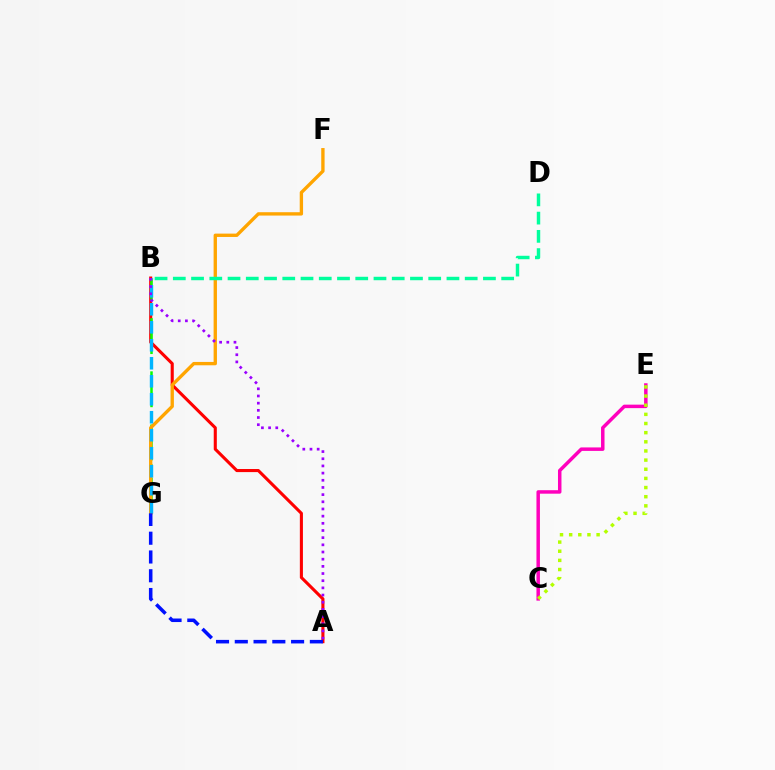{('C', 'E'): [{'color': '#ff00bd', 'line_style': 'solid', 'thickness': 2.51}, {'color': '#b3ff00', 'line_style': 'dotted', 'thickness': 2.49}], ('A', 'B'): [{'color': '#ff0000', 'line_style': 'solid', 'thickness': 2.22}, {'color': '#9b00ff', 'line_style': 'dotted', 'thickness': 1.95}], ('B', 'G'): [{'color': '#08ff00', 'line_style': 'dashed', 'thickness': 1.81}, {'color': '#00b5ff', 'line_style': 'dashed', 'thickness': 2.44}], ('F', 'G'): [{'color': '#ffa500', 'line_style': 'solid', 'thickness': 2.41}], ('B', 'D'): [{'color': '#00ff9d', 'line_style': 'dashed', 'thickness': 2.48}], ('A', 'G'): [{'color': '#0010ff', 'line_style': 'dashed', 'thickness': 2.55}]}